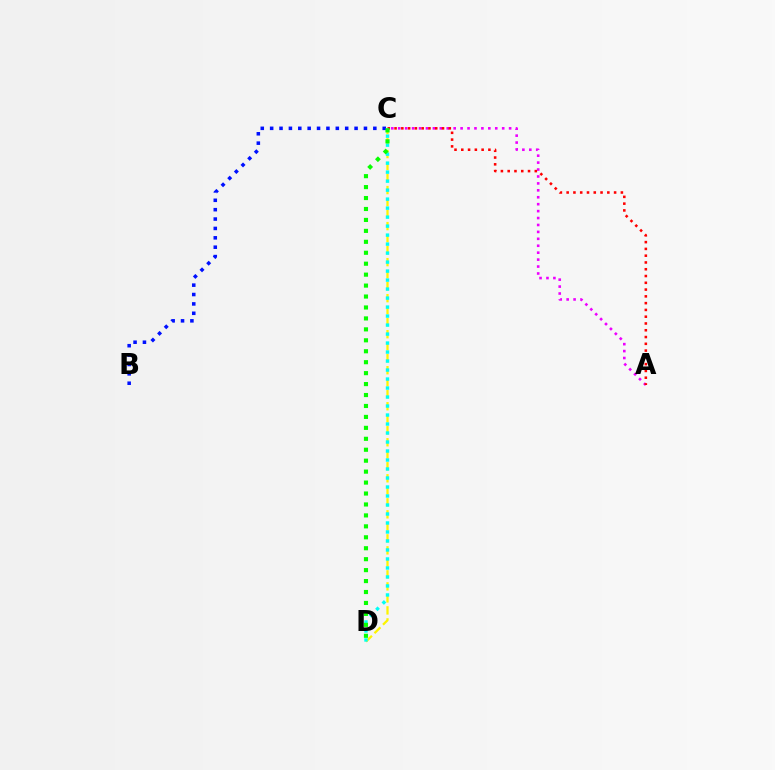{('B', 'C'): [{'color': '#0010ff', 'line_style': 'dotted', 'thickness': 2.55}], ('A', 'C'): [{'color': '#ee00ff', 'line_style': 'dotted', 'thickness': 1.88}, {'color': '#ff0000', 'line_style': 'dotted', 'thickness': 1.84}], ('C', 'D'): [{'color': '#fcf500', 'line_style': 'dashed', 'thickness': 1.63}, {'color': '#00fff6', 'line_style': 'dotted', 'thickness': 2.44}, {'color': '#08ff00', 'line_style': 'dotted', 'thickness': 2.97}]}